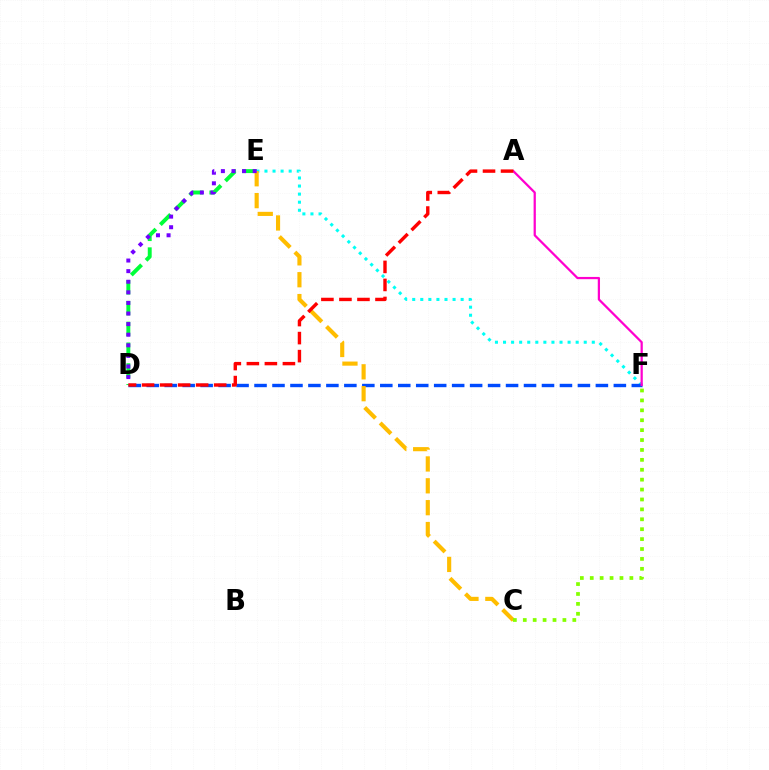{('E', 'F'): [{'color': '#00fff6', 'line_style': 'dotted', 'thickness': 2.19}], ('D', 'E'): [{'color': '#00ff39', 'line_style': 'dashed', 'thickness': 2.83}, {'color': '#7200ff', 'line_style': 'dotted', 'thickness': 2.88}], ('D', 'F'): [{'color': '#004bff', 'line_style': 'dashed', 'thickness': 2.44}], ('C', 'E'): [{'color': '#ffbd00', 'line_style': 'dashed', 'thickness': 2.97}], ('C', 'F'): [{'color': '#84ff00', 'line_style': 'dotted', 'thickness': 2.69}], ('A', 'F'): [{'color': '#ff00cf', 'line_style': 'solid', 'thickness': 1.61}], ('A', 'D'): [{'color': '#ff0000', 'line_style': 'dashed', 'thickness': 2.45}]}